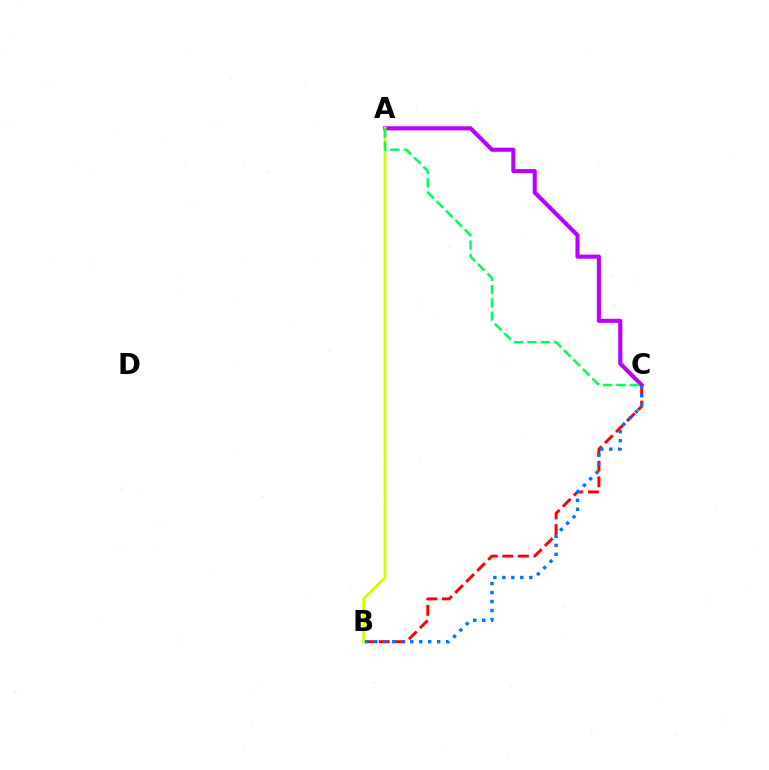{('A', 'C'): [{'color': '#b900ff', 'line_style': 'solid', 'thickness': 2.95}, {'color': '#00ff5c', 'line_style': 'dashed', 'thickness': 1.81}], ('B', 'C'): [{'color': '#ff0000', 'line_style': 'dashed', 'thickness': 2.12}, {'color': '#0074ff', 'line_style': 'dotted', 'thickness': 2.44}], ('A', 'B'): [{'color': '#d1ff00', 'line_style': 'solid', 'thickness': 1.98}]}